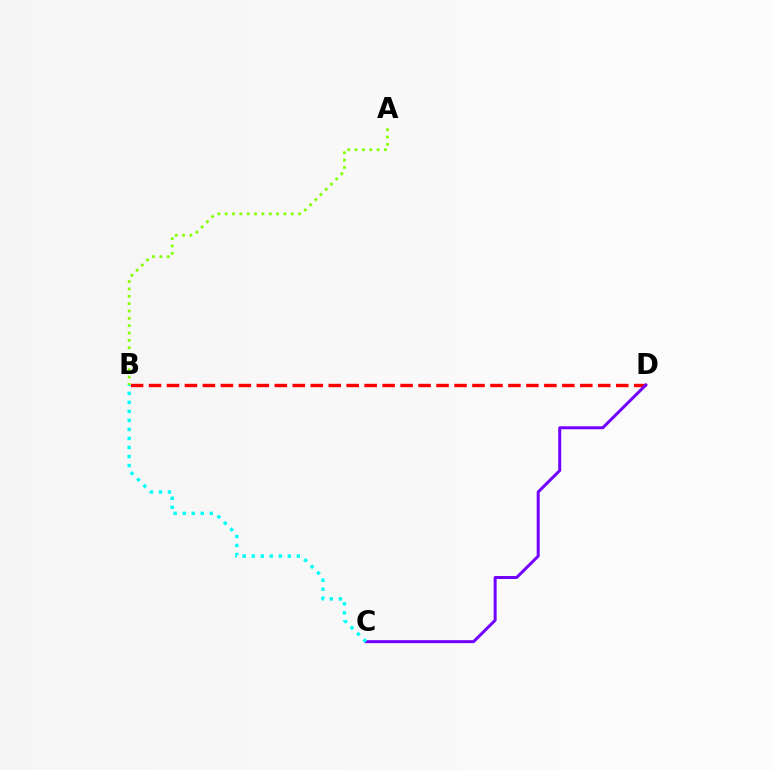{('B', 'D'): [{'color': '#ff0000', 'line_style': 'dashed', 'thickness': 2.44}], ('A', 'B'): [{'color': '#84ff00', 'line_style': 'dotted', 'thickness': 2.0}], ('C', 'D'): [{'color': '#7200ff', 'line_style': 'solid', 'thickness': 2.15}], ('B', 'C'): [{'color': '#00fff6', 'line_style': 'dotted', 'thickness': 2.45}]}